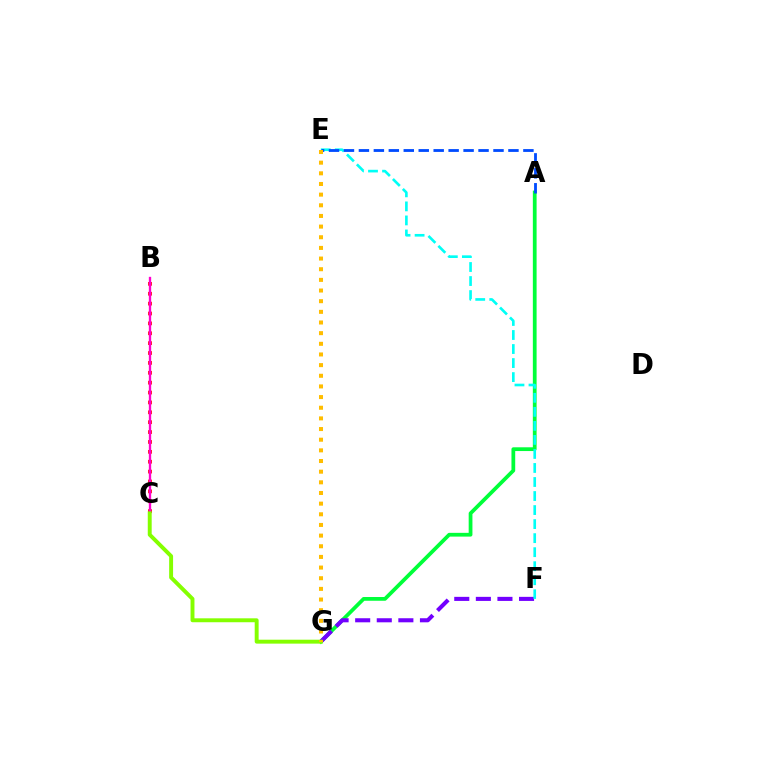{('B', 'C'): [{'color': '#ff0000', 'line_style': 'dotted', 'thickness': 2.68}, {'color': '#ff00cf', 'line_style': 'solid', 'thickness': 1.68}], ('A', 'G'): [{'color': '#00ff39', 'line_style': 'solid', 'thickness': 2.7}], ('F', 'G'): [{'color': '#7200ff', 'line_style': 'dashed', 'thickness': 2.93}], ('E', 'F'): [{'color': '#00fff6', 'line_style': 'dashed', 'thickness': 1.91}], ('C', 'G'): [{'color': '#84ff00', 'line_style': 'solid', 'thickness': 2.83}], ('A', 'E'): [{'color': '#004bff', 'line_style': 'dashed', 'thickness': 2.03}], ('E', 'G'): [{'color': '#ffbd00', 'line_style': 'dotted', 'thickness': 2.9}]}